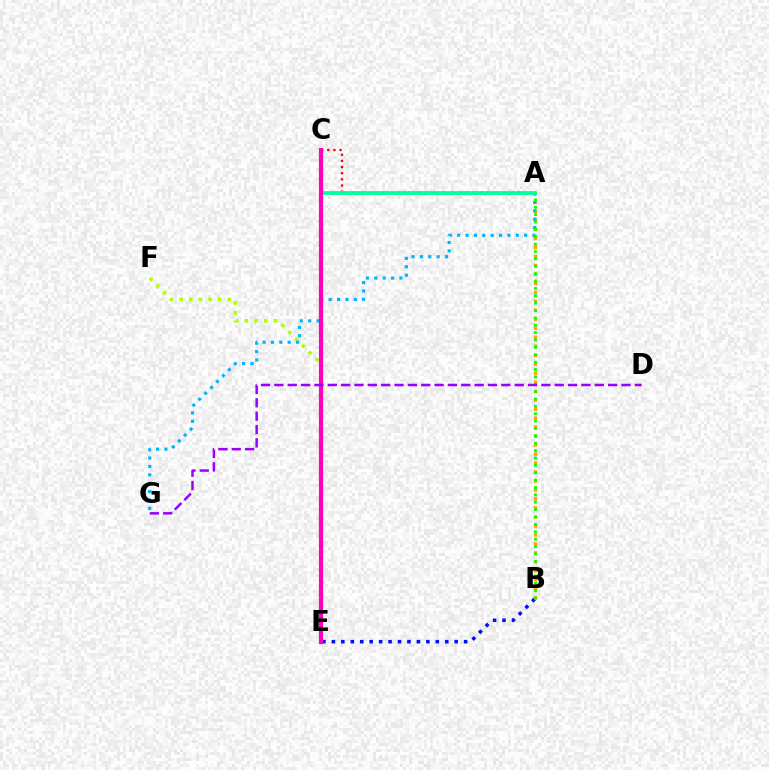{('B', 'E'): [{'color': '#0010ff', 'line_style': 'dotted', 'thickness': 2.57}], ('E', 'F'): [{'color': '#b3ff00', 'line_style': 'dotted', 'thickness': 2.61}], ('A', 'B'): [{'color': '#ffa500', 'line_style': 'dotted', 'thickness': 2.44}, {'color': '#08ff00', 'line_style': 'dotted', 'thickness': 2.0}], ('A', 'G'): [{'color': '#00b5ff', 'line_style': 'dotted', 'thickness': 2.28}], ('A', 'C'): [{'color': '#ff0000', 'line_style': 'dotted', 'thickness': 1.67}, {'color': '#00ff9d', 'line_style': 'solid', 'thickness': 2.73}], ('C', 'E'): [{'color': '#ff00bd', 'line_style': 'solid', 'thickness': 3.0}], ('D', 'G'): [{'color': '#9b00ff', 'line_style': 'dashed', 'thickness': 1.81}]}